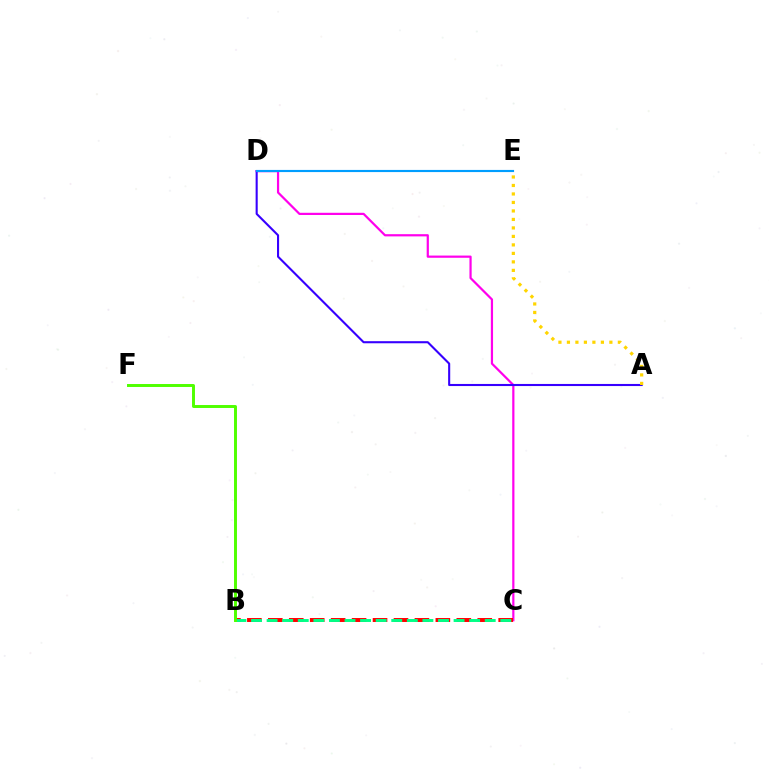{('C', 'D'): [{'color': '#ff00ed', 'line_style': 'solid', 'thickness': 1.59}], ('A', 'D'): [{'color': '#3700ff', 'line_style': 'solid', 'thickness': 1.51}], ('A', 'E'): [{'color': '#ffd500', 'line_style': 'dotted', 'thickness': 2.31}], ('D', 'E'): [{'color': '#009eff', 'line_style': 'solid', 'thickness': 1.55}], ('B', 'C'): [{'color': '#ff0000', 'line_style': 'dashed', 'thickness': 2.85}, {'color': '#00ff86', 'line_style': 'dashed', 'thickness': 2.12}], ('B', 'F'): [{'color': '#4fff00', 'line_style': 'solid', 'thickness': 2.13}]}